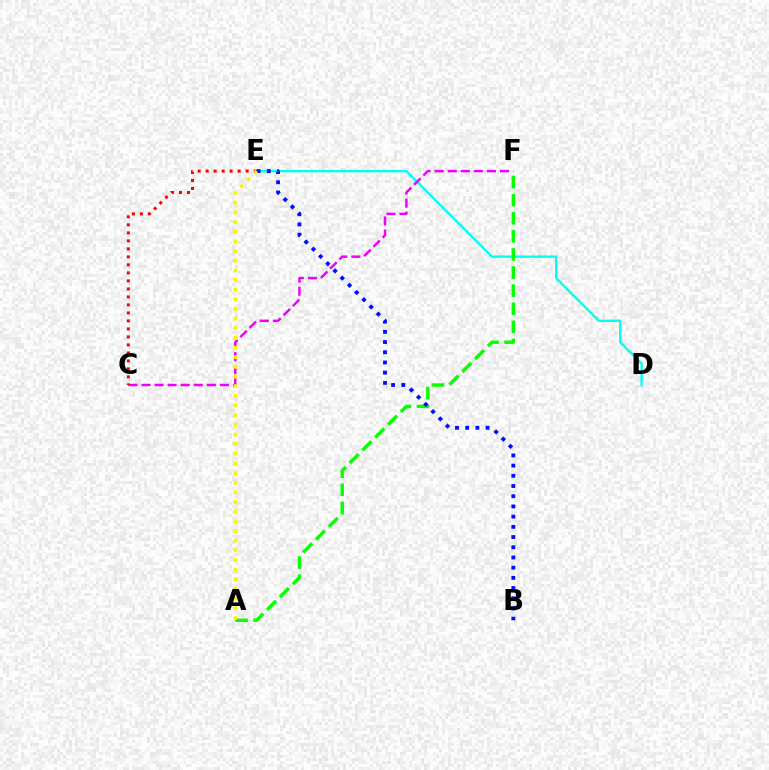{('D', 'E'): [{'color': '#00fff6', 'line_style': 'solid', 'thickness': 1.71}], ('A', 'F'): [{'color': '#08ff00', 'line_style': 'dashed', 'thickness': 2.46}], ('C', 'F'): [{'color': '#ee00ff', 'line_style': 'dashed', 'thickness': 1.78}], ('C', 'E'): [{'color': '#ff0000', 'line_style': 'dotted', 'thickness': 2.17}], ('B', 'E'): [{'color': '#0010ff', 'line_style': 'dotted', 'thickness': 2.77}], ('A', 'E'): [{'color': '#fcf500', 'line_style': 'dotted', 'thickness': 2.62}]}